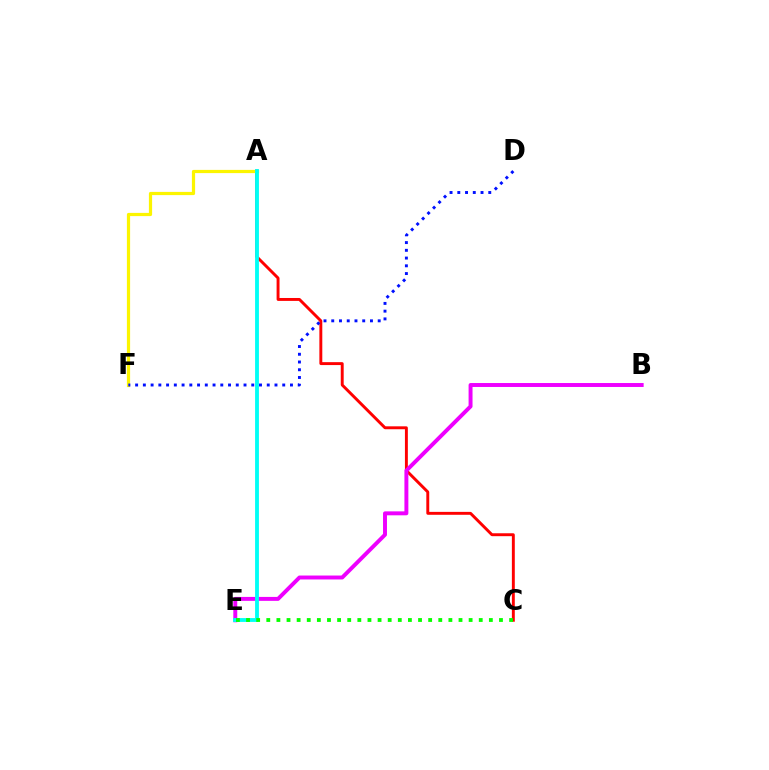{('A', 'C'): [{'color': '#ff0000', 'line_style': 'solid', 'thickness': 2.1}], ('B', 'E'): [{'color': '#ee00ff', 'line_style': 'solid', 'thickness': 2.84}], ('A', 'F'): [{'color': '#fcf500', 'line_style': 'solid', 'thickness': 2.31}], ('D', 'F'): [{'color': '#0010ff', 'line_style': 'dotted', 'thickness': 2.1}], ('A', 'E'): [{'color': '#00fff6', 'line_style': 'solid', 'thickness': 2.77}], ('C', 'E'): [{'color': '#08ff00', 'line_style': 'dotted', 'thickness': 2.75}]}